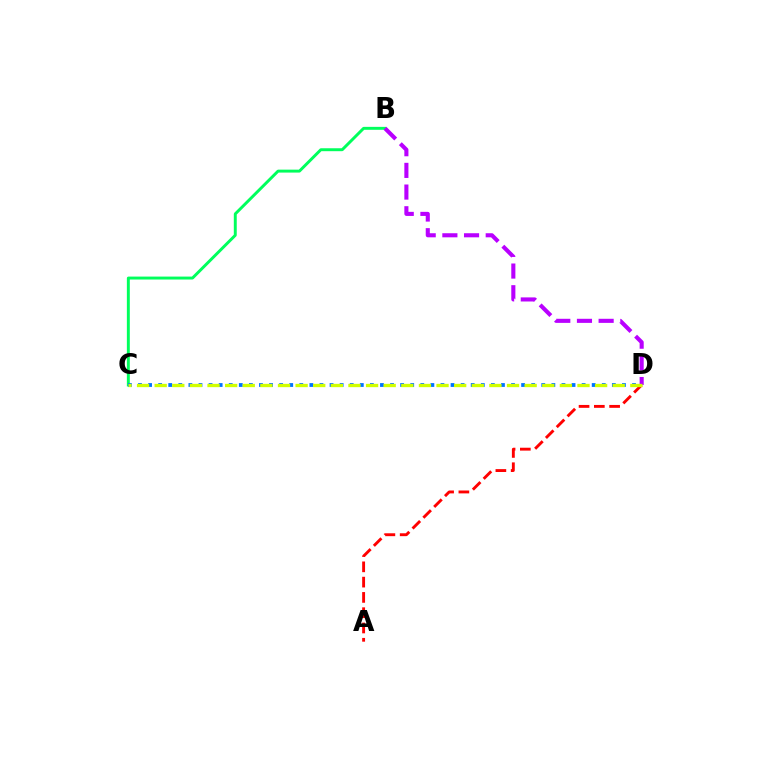{('B', 'C'): [{'color': '#00ff5c', 'line_style': 'solid', 'thickness': 2.12}], ('C', 'D'): [{'color': '#0074ff', 'line_style': 'dotted', 'thickness': 2.74}, {'color': '#d1ff00', 'line_style': 'dashed', 'thickness': 2.39}], ('B', 'D'): [{'color': '#b900ff', 'line_style': 'dashed', 'thickness': 2.94}], ('A', 'D'): [{'color': '#ff0000', 'line_style': 'dashed', 'thickness': 2.08}]}